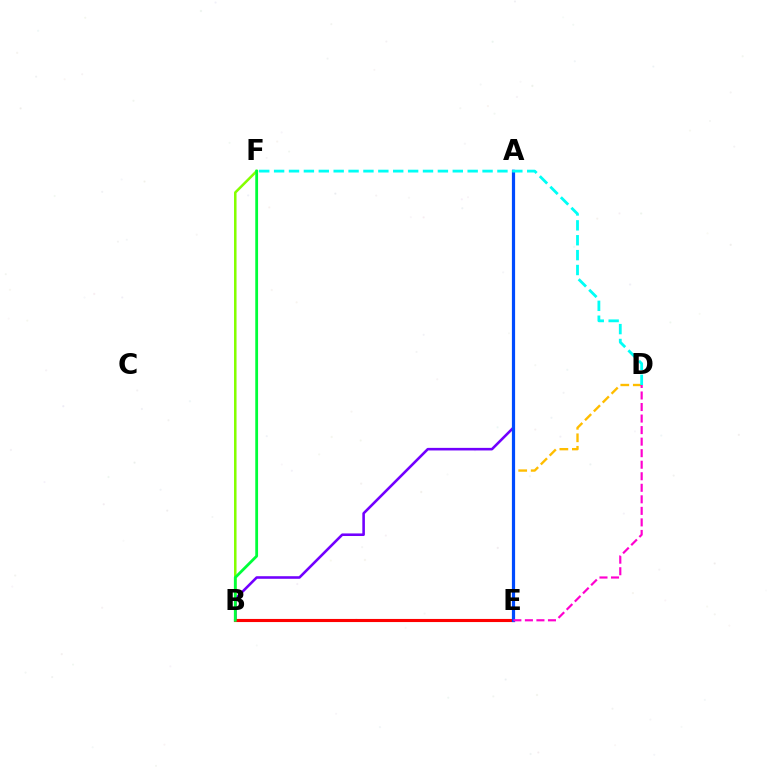{('D', 'E'): [{'color': '#ffbd00', 'line_style': 'dashed', 'thickness': 1.7}, {'color': '#ff00cf', 'line_style': 'dashed', 'thickness': 1.57}], ('B', 'F'): [{'color': '#84ff00', 'line_style': 'solid', 'thickness': 1.82}, {'color': '#00ff39', 'line_style': 'solid', 'thickness': 2.01}], ('A', 'B'): [{'color': '#7200ff', 'line_style': 'solid', 'thickness': 1.86}], ('B', 'E'): [{'color': '#ff0000', 'line_style': 'solid', 'thickness': 2.24}], ('A', 'E'): [{'color': '#004bff', 'line_style': 'solid', 'thickness': 2.3}], ('D', 'F'): [{'color': '#00fff6', 'line_style': 'dashed', 'thickness': 2.02}]}